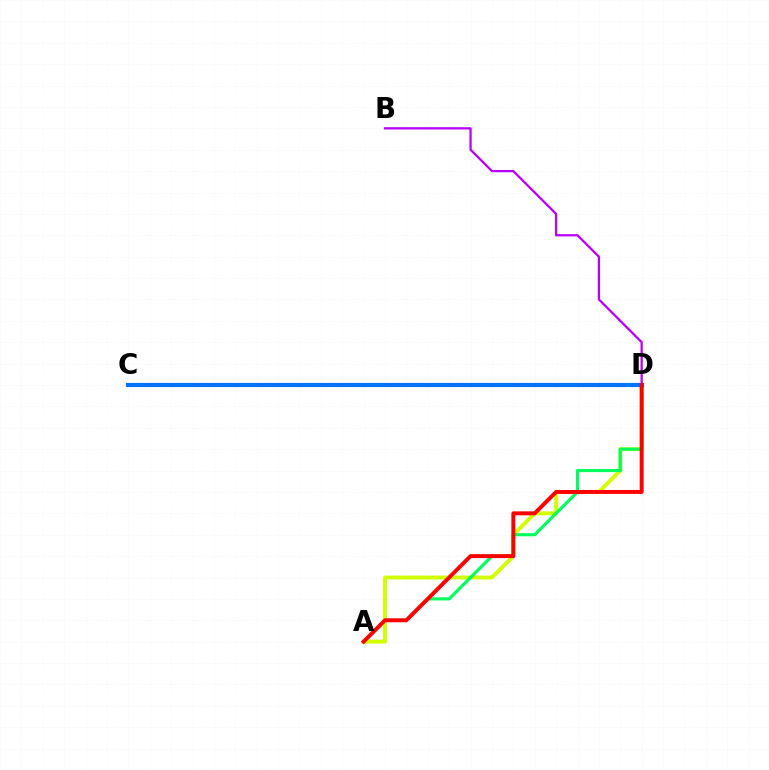{('A', 'D'): [{'color': '#d1ff00', 'line_style': 'solid', 'thickness': 2.79}, {'color': '#00ff5c', 'line_style': 'solid', 'thickness': 2.25}, {'color': '#ff0000', 'line_style': 'solid', 'thickness': 2.84}], ('C', 'D'): [{'color': '#0074ff', 'line_style': 'solid', 'thickness': 2.97}], ('B', 'D'): [{'color': '#b900ff', 'line_style': 'solid', 'thickness': 1.63}]}